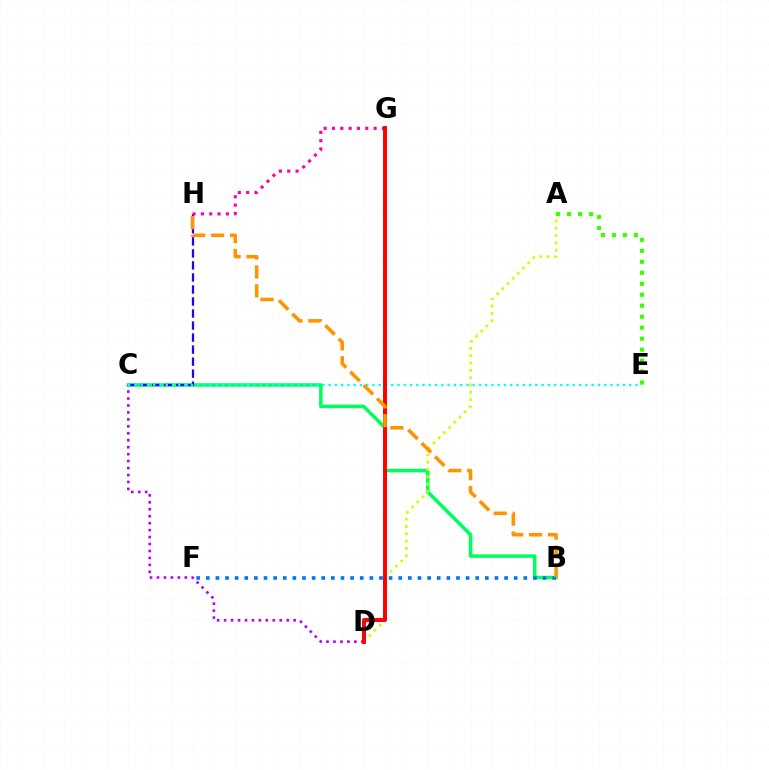{('B', 'C'): [{'color': '#00ff5c', 'line_style': 'solid', 'thickness': 2.52}], ('C', 'H'): [{'color': '#2500ff', 'line_style': 'dashed', 'thickness': 1.63}], ('A', 'D'): [{'color': '#d1ff00', 'line_style': 'dotted', 'thickness': 1.99}], ('A', 'E'): [{'color': '#3dff00', 'line_style': 'dotted', 'thickness': 2.98}], ('C', 'D'): [{'color': '#b900ff', 'line_style': 'dotted', 'thickness': 1.89}], ('G', 'H'): [{'color': '#ff00ac', 'line_style': 'dotted', 'thickness': 2.26}], ('C', 'E'): [{'color': '#00fff6', 'line_style': 'dotted', 'thickness': 1.7}], ('B', 'F'): [{'color': '#0074ff', 'line_style': 'dotted', 'thickness': 2.61}], ('D', 'G'): [{'color': '#ff0000', 'line_style': 'solid', 'thickness': 2.84}], ('B', 'H'): [{'color': '#ff9400', 'line_style': 'dashed', 'thickness': 2.57}]}